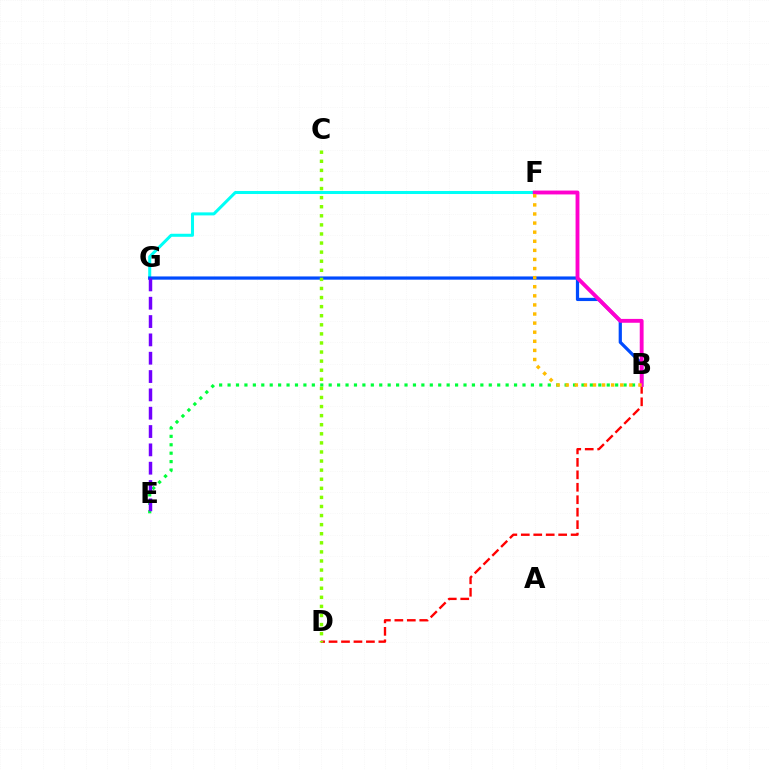{('B', 'E'): [{'color': '#00ff39', 'line_style': 'dotted', 'thickness': 2.29}], ('F', 'G'): [{'color': '#00fff6', 'line_style': 'solid', 'thickness': 2.18}], ('B', 'G'): [{'color': '#004bff', 'line_style': 'solid', 'thickness': 2.32}], ('B', 'D'): [{'color': '#ff0000', 'line_style': 'dashed', 'thickness': 1.69}], ('E', 'G'): [{'color': '#7200ff', 'line_style': 'dashed', 'thickness': 2.49}], ('C', 'D'): [{'color': '#84ff00', 'line_style': 'dotted', 'thickness': 2.47}], ('B', 'F'): [{'color': '#ff00cf', 'line_style': 'solid', 'thickness': 2.78}, {'color': '#ffbd00', 'line_style': 'dotted', 'thickness': 2.47}]}